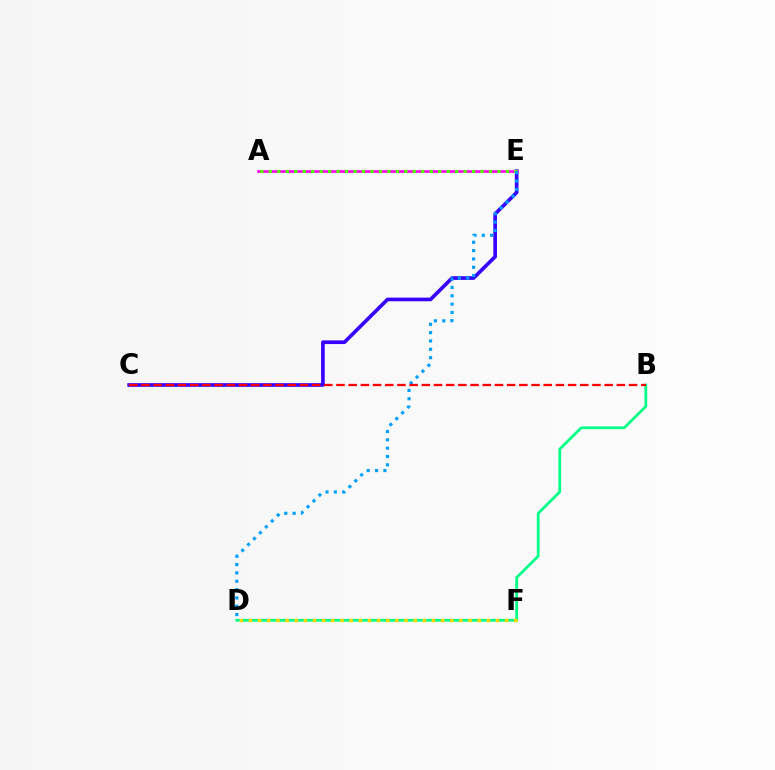{('C', 'E'): [{'color': '#3700ff', 'line_style': 'solid', 'thickness': 2.63}], ('B', 'D'): [{'color': '#00ff86', 'line_style': 'solid', 'thickness': 1.99}], ('A', 'E'): [{'color': '#ff00ed', 'line_style': 'solid', 'thickness': 1.89}, {'color': '#4fff00', 'line_style': 'dotted', 'thickness': 2.3}], ('D', 'F'): [{'color': '#ffd500', 'line_style': 'dotted', 'thickness': 2.49}], ('D', 'E'): [{'color': '#009eff', 'line_style': 'dotted', 'thickness': 2.27}], ('B', 'C'): [{'color': '#ff0000', 'line_style': 'dashed', 'thickness': 1.66}]}